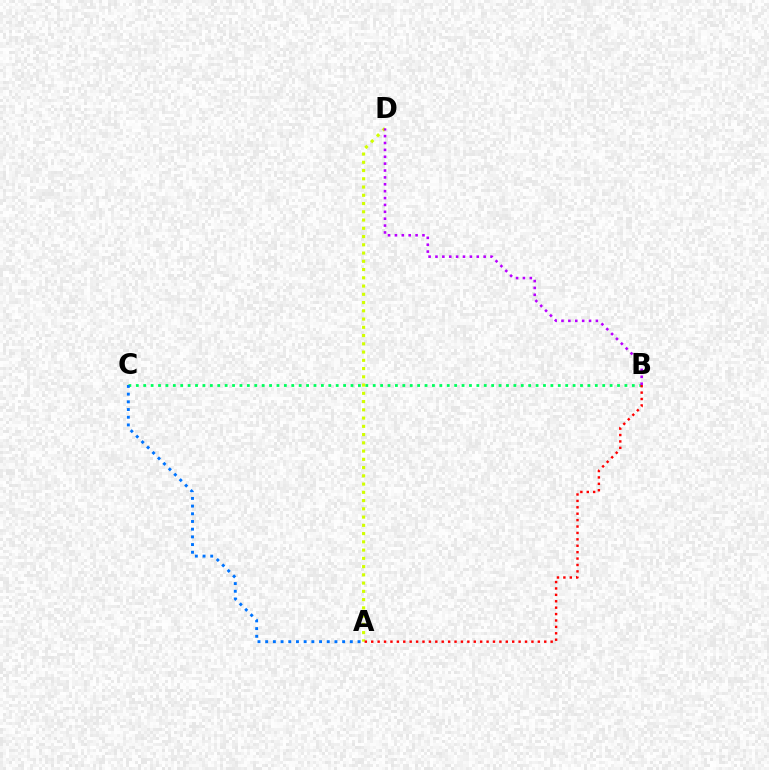{('B', 'C'): [{'color': '#00ff5c', 'line_style': 'dotted', 'thickness': 2.01}], ('A', 'C'): [{'color': '#0074ff', 'line_style': 'dotted', 'thickness': 2.09}], ('A', 'D'): [{'color': '#d1ff00', 'line_style': 'dotted', 'thickness': 2.24}], ('B', 'D'): [{'color': '#b900ff', 'line_style': 'dotted', 'thickness': 1.87}], ('A', 'B'): [{'color': '#ff0000', 'line_style': 'dotted', 'thickness': 1.74}]}